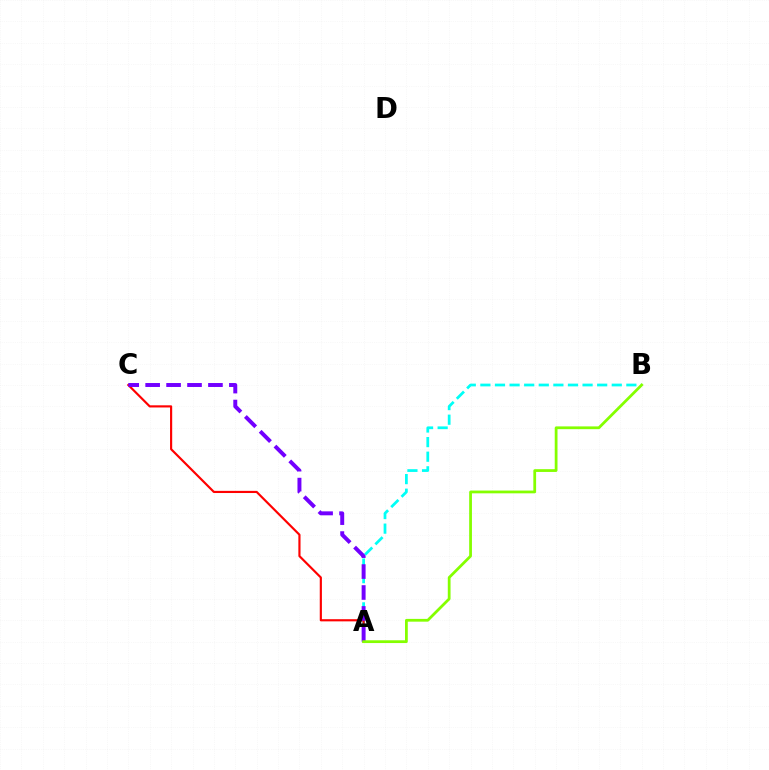{('A', 'B'): [{'color': '#00fff6', 'line_style': 'dashed', 'thickness': 1.98}, {'color': '#84ff00', 'line_style': 'solid', 'thickness': 1.99}], ('A', 'C'): [{'color': '#ff0000', 'line_style': 'solid', 'thickness': 1.56}, {'color': '#7200ff', 'line_style': 'dashed', 'thickness': 2.84}]}